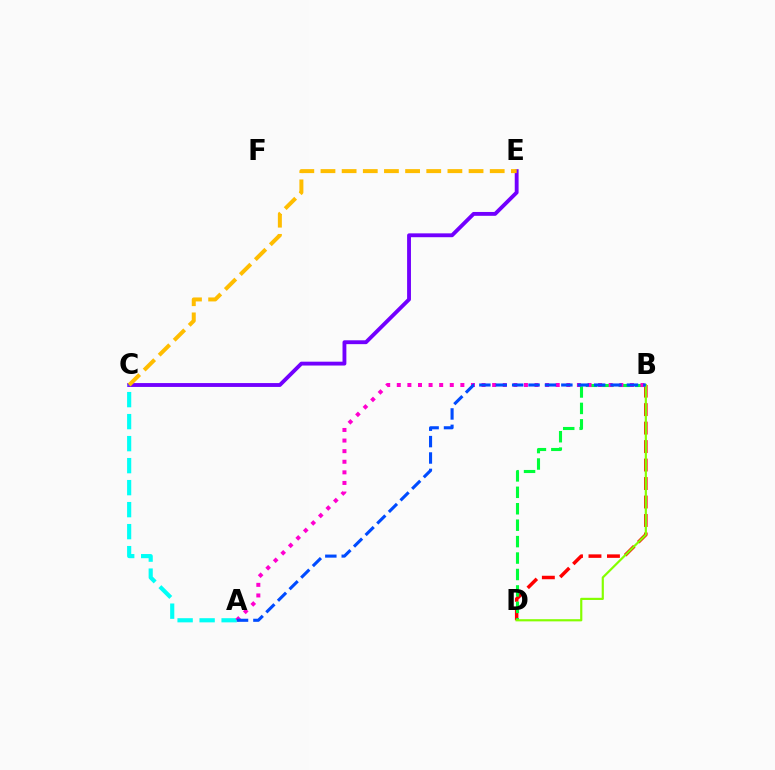{('B', 'D'): [{'color': '#ff0000', 'line_style': 'dashed', 'thickness': 2.51}, {'color': '#00ff39', 'line_style': 'dashed', 'thickness': 2.23}, {'color': '#84ff00', 'line_style': 'solid', 'thickness': 1.57}], ('C', 'E'): [{'color': '#7200ff', 'line_style': 'solid', 'thickness': 2.78}, {'color': '#ffbd00', 'line_style': 'dashed', 'thickness': 2.87}], ('A', 'C'): [{'color': '#00fff6', 'line_style': 'dashed', 'thickness': 2.99}], ('A', 'B'): [{'color': '#ff00cf', 'line_style': 'dotted', 'thickness': 2.88}, {'color': '#004bff', 'line_style': 'dashed', 'thickness': 2.23}]}